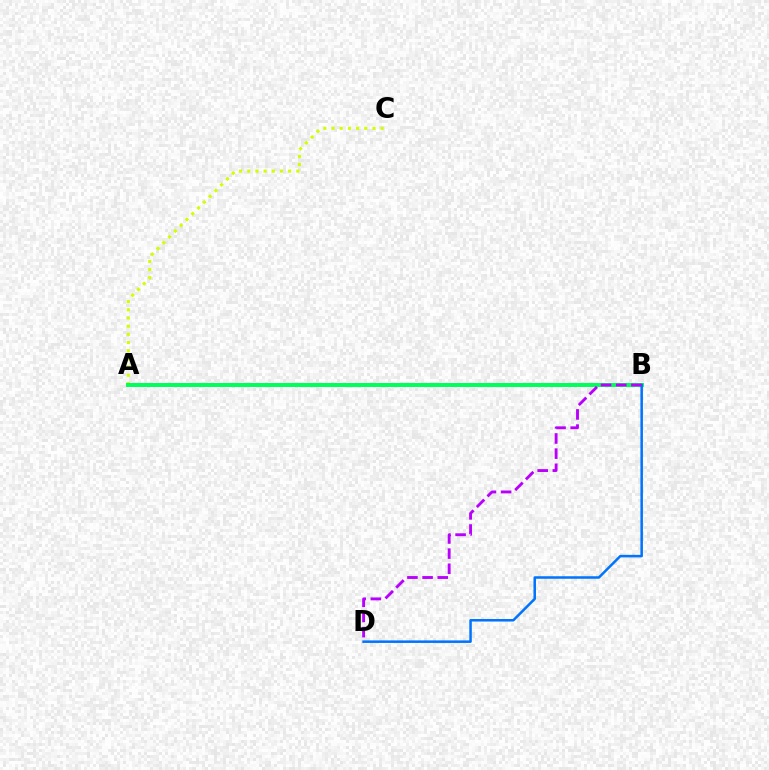{('A', 'B'): [{'color': '#ff0000', 'line_style': 'solid', 'thickness': 1.74}, {'color': '#00ff5c', 'line_style': 'solid', 'thickness': 2.85}], ('A', 'C'): [{'color': '#d1ff00', 'line_style': 'dotted', 'thickness': 2.22}], ('B', 'D'): [{'color': '#0074ff', 'line_style': 'solid', 'thickness': 1.82}, {'color': '#b900ff', 'line_style': 'dashed', 'thickness': 2.06}]}